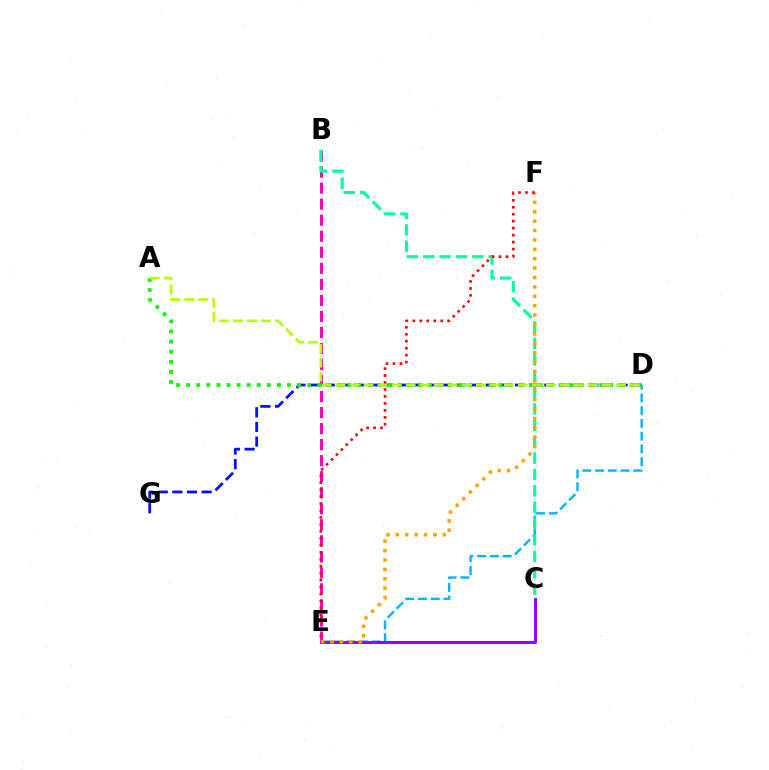{('B', 'E'): [{'color': '#ff00bd', 'line_style': 'dashed', 'thickness': 2.18}], ('D', 'E'): [{'color': '#00b5ff', 'line_style': 'dashed', 'thickness': 1.73}], ('D', 'G'): [{'color': '#0010ff', 'line_style': 'dashed', 'thickness': 1.99}], ('B', 'C'): [{'color': '#00ff9d', 'line_style': 'dashed', 'thickness': 2.23}], ('A', 'D'): [{'color': '#08ff00', 'line_style': 'dotted', 'thickness': 2.74}, {'color': '#b3ff00', 'line_style': 'dashed', 'thickness': 1.9}], ('C', 'E'): [{'color': '#9b00ff', 'line_style': 'solid', 'thickness': 2.14}], ('E', 'F'): [{'color': '#ffa500', 'line_style': 'dotted', 'thickness': 2.55}, {'color': '#ff0000', 'line_style': 'dotted', 'thickness': 1.89}]}